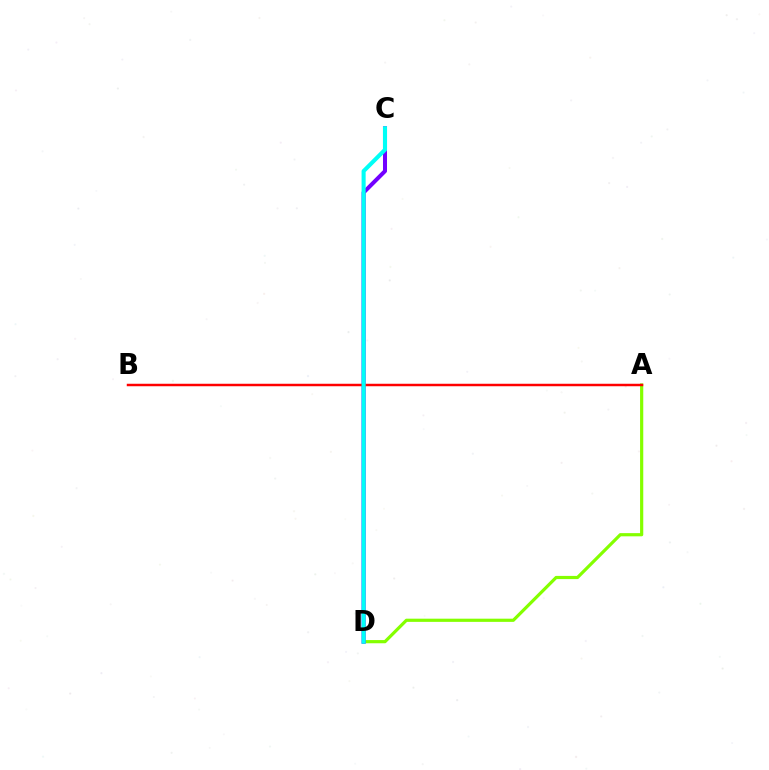{('A', 'D'): [{'color': '#84ff00', 'line_style': 'solid', 'thickness': 2.3}], ('C', 'D'): [{'color': '#7200ff', 'line_style': 'solid', 'thickness': 2.9}, {'color': '#00fff6', 'line_style': 'solid', 'thickness': 2.94}], ('A', 'B'): [{'color': '#ff0000', 'line_style': 'solid', 'thickness': 1.78}]}